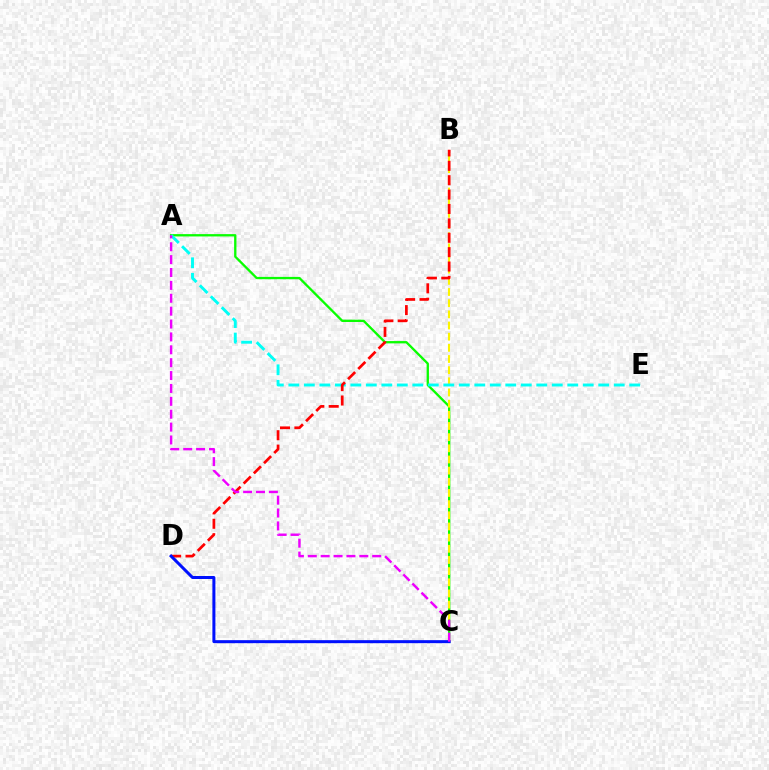{('A', 'C'): [{'color': '#08ff00', 'line_style': 'solid', 'thickness': 1.67}, {'color': '#ee00ff', 'line_style': 'dashed', 'thickness': 1.75}], ('B', 'C'): [{'color': '#fcf500', 'line_style': 'dashed', 'thickness': 1.52}], ('A', 'E'): [{'color': '#00fff6', 'line_style': 'dashed', 'thickness': 2.1}], ('B', 'D'): [{'color': '#ff0000', 'line_style': 'dashed', 'thickness': 1.95}], ('C', 'D'): [{'color': '#0010ff', 'line_style': 'solid', 'thickness': 2.17}]}